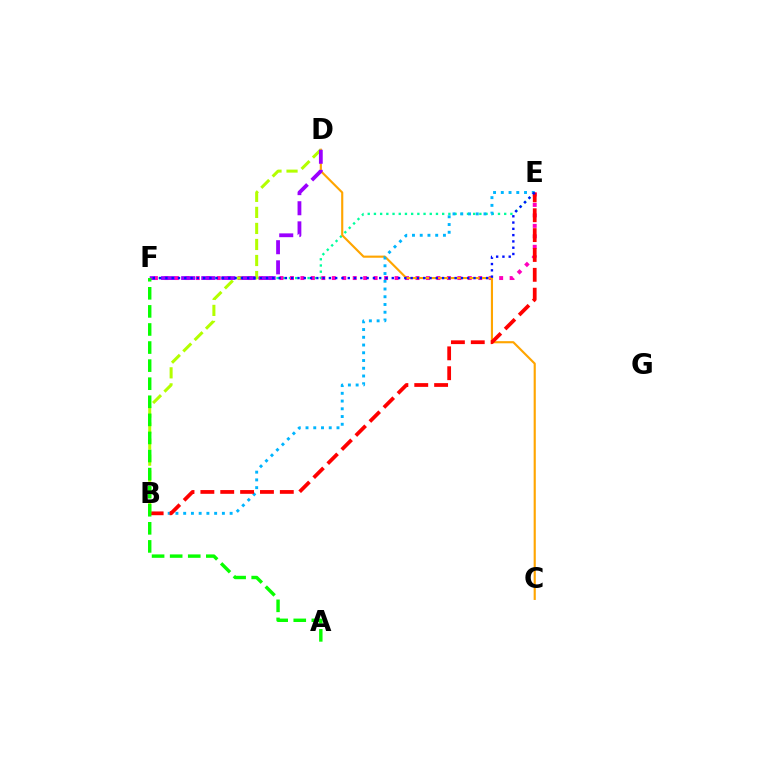{('E', 'F'): [{'color': '#00ff9d', 'line_style': 'dotted', 'thickness': 1.69}, {'color': '#ff00bd', 'line_style': 'dotted', 'thickness': 2.84}, {'color': '#0010ff', 'line_style': 'dotted', 'thickness': 1.71}], ('C', 'D'): [{'color': '#ffa500', 'line_style': 'solid', 'thickness': 1.54}], ('B', 'E'): [{'color': '#00b5ff', 'line_style': 'dotted', 'thickness': 2.1}, {'color': '#ff0000', 'line_style': 'dashed', 'thickness': 2.7}], ('B', 'D'): [{'color': '#b3ff00', 'line_style': 'dashed', 'thickness': 2.18}], ('D', 'F'): [{'color': '#9b00ff', 'line_style': 'dashed', 'thickness': 2.73}], ('A', 'F'): [{'color': '#08ff00', 'line_style': 'dashed', 'thickness': 2.46}]}